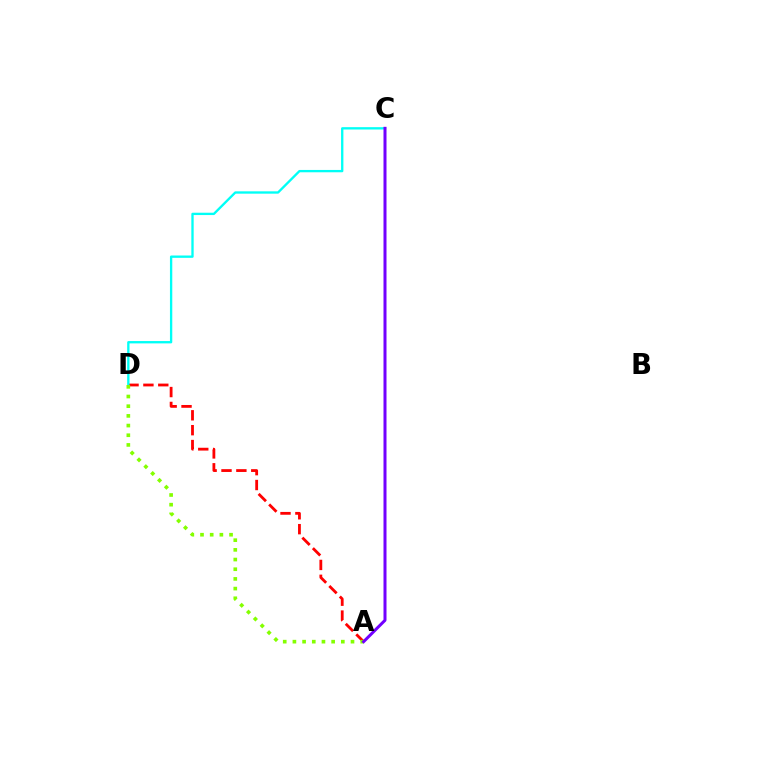{('A', 'D'): [{'color': '#ff0000', 'line_style': 'dashed', 'thickness': 2.02}, {'color': '#84ff00', 'line_style': 'dotted', 'thickness': 2.63}], ('C', 'D'): [{'color': '#00fff6', 'line_style': 'solid', 'thickness': 1.68}], ('A', 'C'): [{'color': '#7200ff', 'line_style': 'solid', 'thickness': 2.17}]}